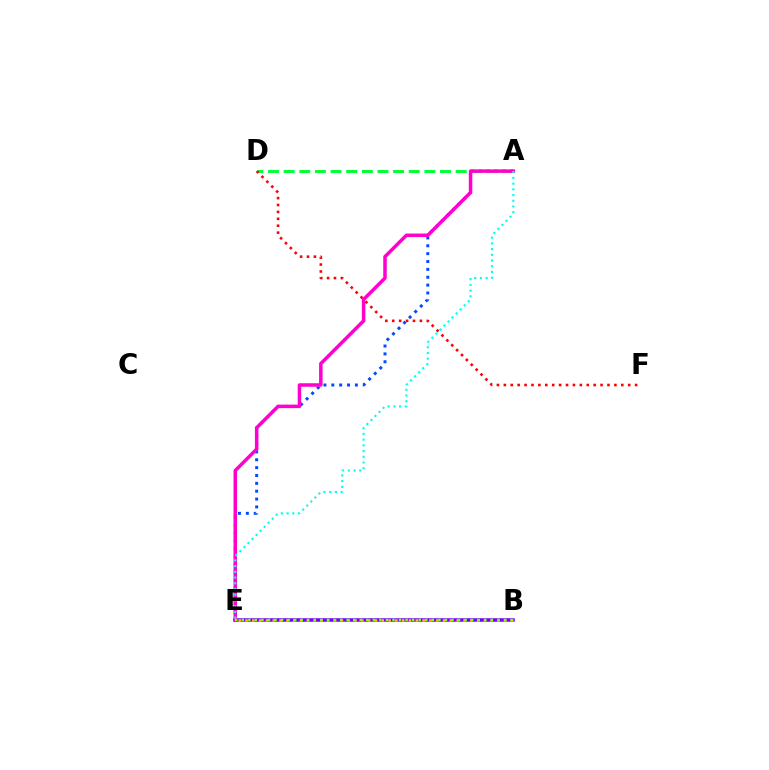{('B', 'E'): [{'color': '#7200ff', 'line_style': 'solid', 'thickness': 2.52}, {'color': '#ffbd00', 'line_style': 'dotted', 'thickness': 1.85}, {'color': '#84ff00', 'line_style': 'dotted', 'thickness': 1.78}], ('A', 'E'): [{'color': '#004bff', 'line_style': 'dotted', 'thickness': 2.14}, {'color': '#ff00cf', 'line_style': 'solid', 'thickness': 2.52}, {'color': '#00fff6', 'line_style': 'dotted', 'thickness': 1.55}], ('A', 'D'): [{'color': '#00ff39', 'line_style': 'dashed', 'thickness': 2.12}], ('D', 'F'): [{'color': '#ff0000', 'line_style': 'dotted', 'thickness': 1.88}]}